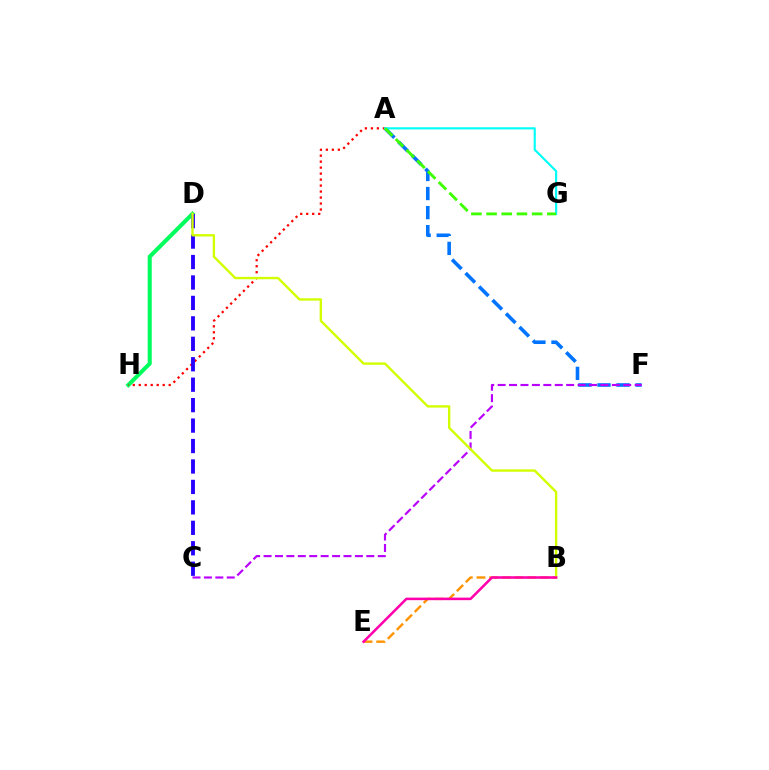{('D', 'H'): [{'color': '#00ff5c', 'line_style': 'solid', 'thickness': 2.92}], ('A', 'H'): [{'color': '#ff0000', 'line_style': 'dotted', 'thickness': 1.63}], ('B', 'E'): [{'color': '#ff9400', 'line_style': 'dashed', 'thickness': 1.72}, {'color': '#ff00ac', 'line_style': 'solid', 'thickness': 1.83}], ('C', 'D'): [{'color': '#2500ff', 'line_style': 'dashed', 'thickness': 2.78}], ('A', 'F'): [{'color': '#0074ff', 'line_style': 'dashed', 'thickness': 2.59}], ('C', 'F'): [{'color': '#b900ff', 'line_style': 'dashed', 'thickness': 1.55}], ('B', 'D'): [{'color': '#d1ff00', 'line_style': 'solid', 'thickness': 1.71}], ('A', 'G'): [{'color': '#00fff6', 'line_style': 'solid', 'thickness': 1.55}, {'color': '#3dff00', 'line_style': 'dashed', 'thickness': 2.06}]}